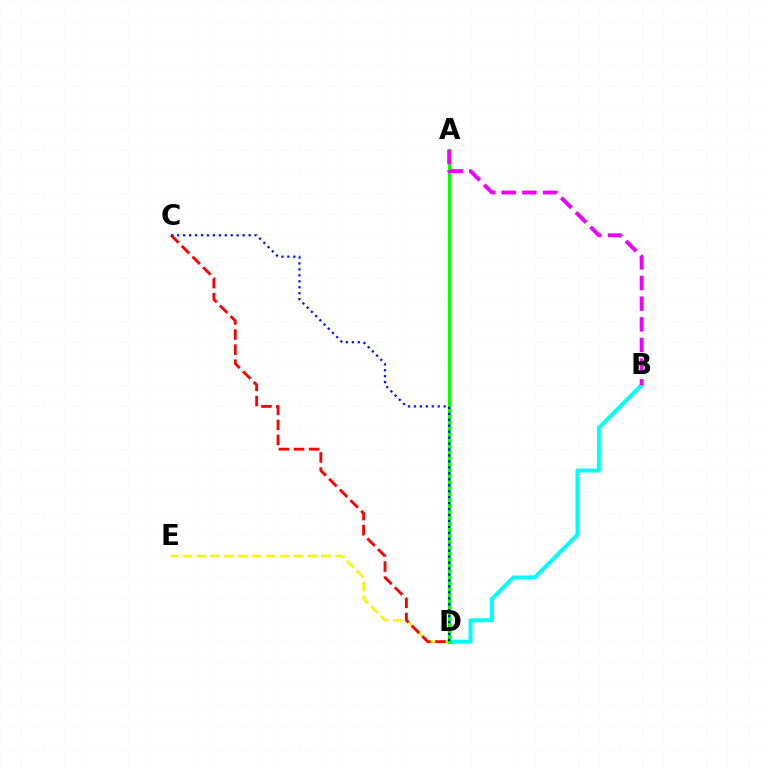{('D', 'E'): [{'color': '#fcf500', 'line_style': 'dashed', 'thickness': 1.88}], ('C', 'D'): [{'color': '#ff0000', 'line_style': 'dashed', 'thickness': 2.05}, {'color': '#0010ff', 'line_style': 'dotted', 'thickness': 1.62}], ('B', 'D'): [{'color': '#00fff6', 'line_style': 'solid', 'thickness': 2.87}], ('A', 'D'): [{'color': '#08ff00', 'line_style': 'solid', 'thickness': 2.33}], ('A', 'B'): [{'color': '#ee00ff', 'line_style': 'dashed', 'thickness': 2.81}]}